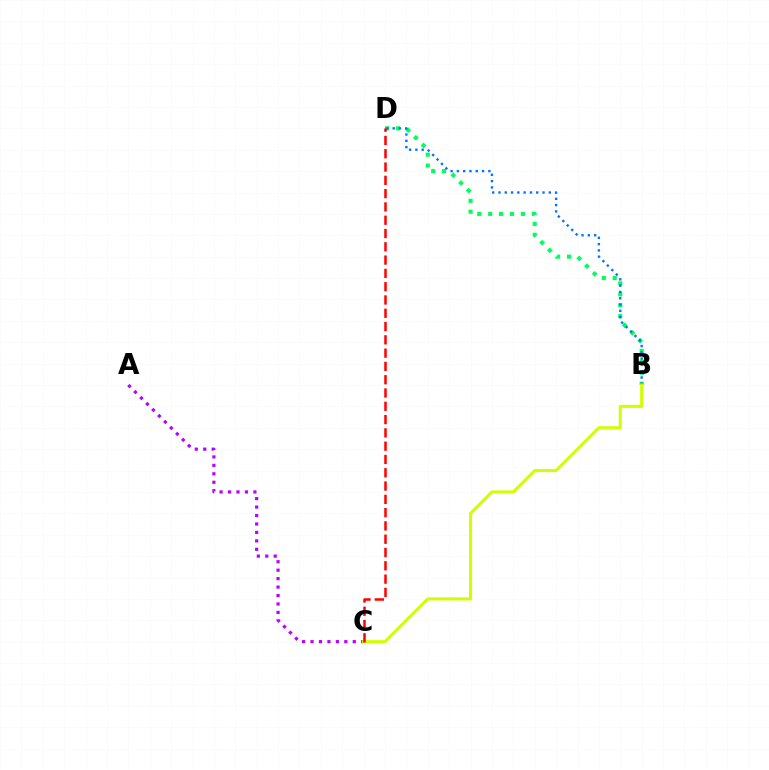{('A', 'C'): [{'color': '#b900ff', 'line_style': 'dotted', 'thickness': 2.3}], ('B', 'D'): [{'color': '#00ff5c', 'line_style': 'dotted', 'thickness': 2.96}, {'color': '#0074ff', 'line_style': 'dotted', 'thickness': 1.71}], ('B', 'C'): [{'color': '#d1ff00', 'line_style': 'solid', 'thickness': 2.2}], ('C', 'D'): [{'color': '#ff0000', 'line_style': 'dashed', 'thickness': 1.81}]}